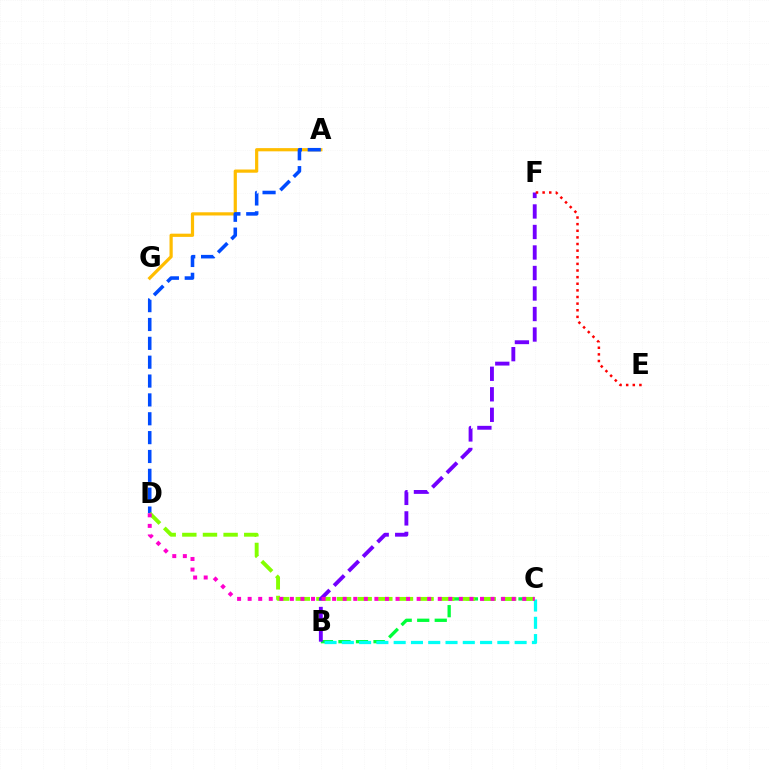{('A', 'G'): [{'color': '#ffbd00', 'line_style': 'solid', 'thickness': 2.31}], ('A', 'D'): [{'color': '#004bff', 'line_style': 'dashed', 'thickness': 2.56}], ('B', 'C'): [{'color': '#00ff39', 'line_style': 'dashed', 'thickness': 2.38}, {'color': '#00fff6', 'line_style': 'dashed', 'thickness': 2.35}], ('C', 'D'): [{'color': '#84ff00', 'line_style': 'dashed', 'thickness': 2.8}, {'color': '#ff00cf', 'line_style': 'dotted', 'thickness': 2.87}], ('B', 'F'): [{'color': '#7200ff', 'line_style': 'dashed', 'thickness': 2.79}], ('E', 'F'): [{'color': '#ff0000', 'line_style': 'dotted', 'thickness': 1.8}]}